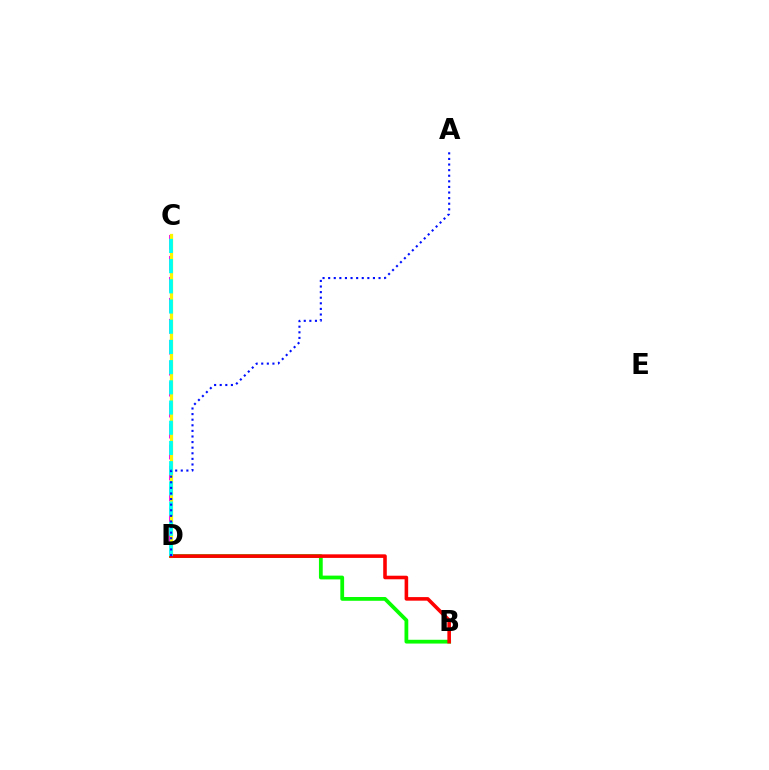{('B', 'D'): [{'color': '#08ff00', 'line_style': 'solid', 'thickness': 2.72}, {'color': '#ff0000', 'line_style': 'solid', 'thickness': 2.58}], ('C', 'D'): [{'color': '#ee00ff', 'line_style': 'dashed', 'thickness': 2.85}, {'color': '#fcf500', 'line_style': 'solid', 'thickness': 2.34}, {'color': '#00fff6', 'line_style': 'dashed', 'thickness': 2.74}], ('A', 'D'): [{'color': '#0010ff', 'line_style': 'dotted', 'thickness': 1.52}]}